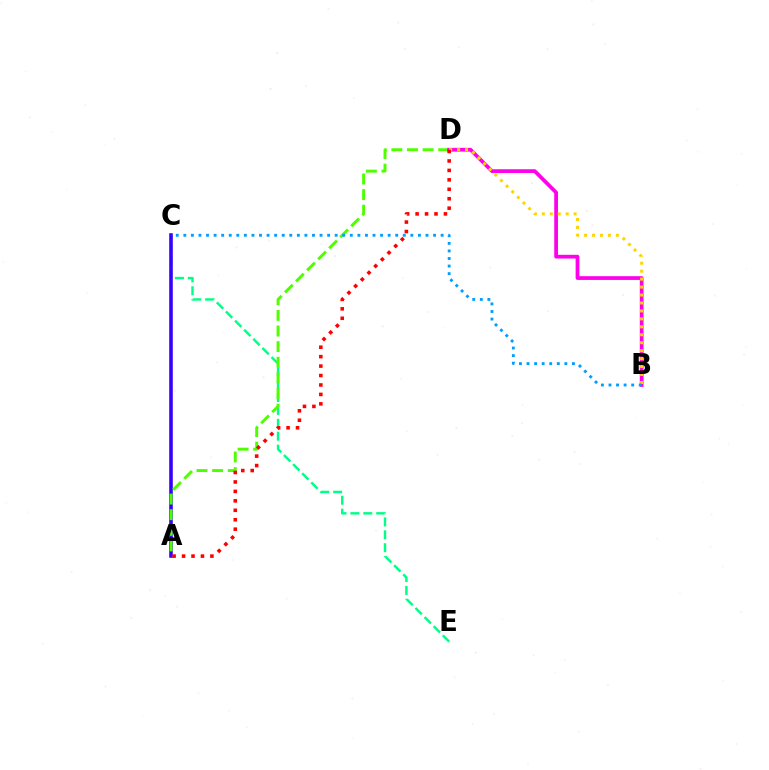{('C', 'E'): [{'color': '#00ff86', 'line_style': 'dashed', 'thickness': 1.75}], ('A', 'C'): [{'color': '#3700ff', 'line_style': 'solid', 'thickness': 2.58}], ('A', 'D'): [{'color': '#4fff00', 'line_style': 'dashed', 'thickness': 2.12}, {'color': '#ff0000', 'line_style': 'dotted', 'thickness': 2.57}], ('B', 'D'): [{'color': '#ff00ed', 'line_style': 'solid', 'thickness': 2.69}, {'color': '#ffd500', 'line_style': 'dotted', 'thickness': 2.16}], ('B', 'C'): [{'color': '#009eff', 'line_style': 'dotted', 'thickness': 2.06}]}